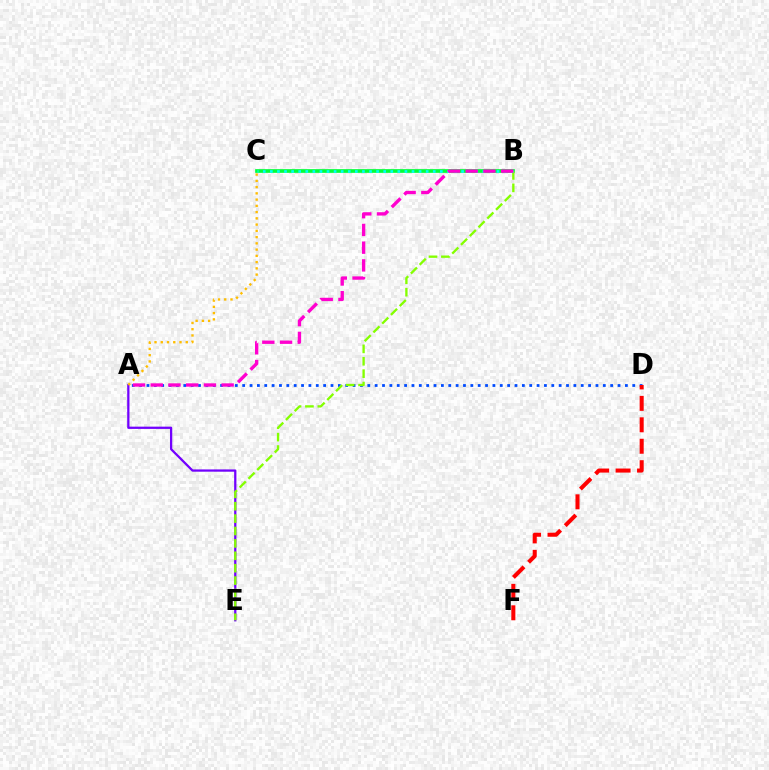{('B', 'C'): [{'color': '#00ff39', 'line_style': 'solid', 'thickness': 2.66}, {'color': '#00fff6', 'line_style': 'dotted', 'thickness': 1.92}], ('A', 'E'): [{'color': '#7200ff', 'line_style': 'solid', 'thickness': 1.63}], ('A', 'D'): [{'color': '#004bff', 'line_style': 'dotted', 'thickness': 2.0}], ('D', 'F'): [{'color': '#ff0000', 'line_style': 'dashed', 'thickness': 2.91}], ('A', 'C'): [{'color': '#ffbd00', 'line_style': 'dotted', 'thickness': 1.7}], ('B', 'E'): [{'color': '#84ff00', 'line_style': 'dashed', 'thickness': 1.68}], ('A', 'B'): [{'color': '#ff00cf', 'line_style': 'dashed', 'thickness': 2.41}]}